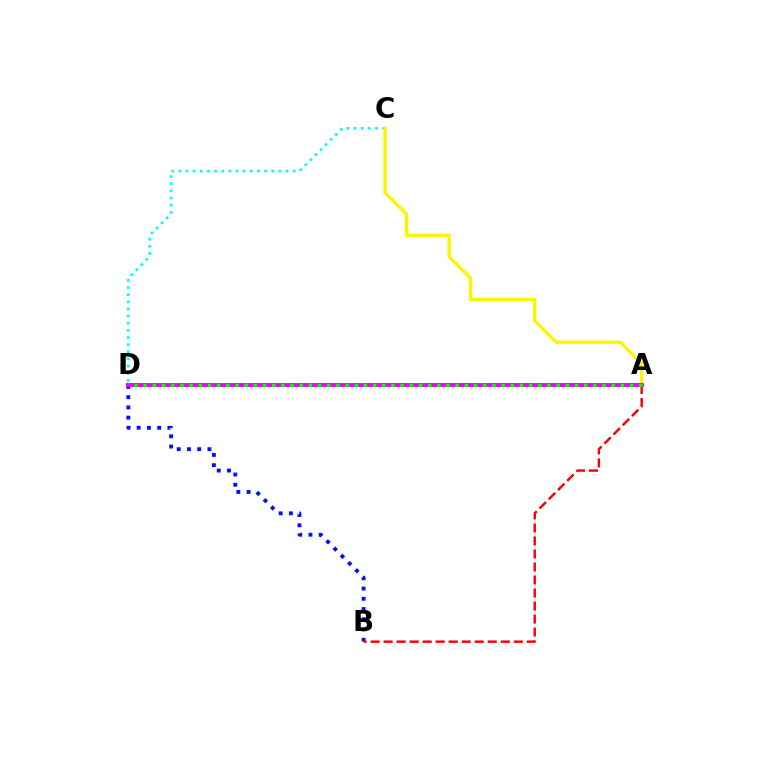{('B', 'D'): [{'color': '#0010ff', 'line_style': 'dotted', 'thickness': 2.78}], ('C', 'D'): [{'color': '#00fff6', 'line_style': 'dotted', 'thickness': 1.94}], ('A', 'B'): [{'color': '#ff0000', 'line_style': 'dashed', 'thickness': 1.77}], ('A', 'C'): [{'color': '#fcf500', 'line_style': 'solid', 'thickness': 2.38}], ('A', 'D'): [{'color': '#ee00ff', 'line_style': 'solid', 'thickness': 2.85}, {'color': '#08ff00', 'line_style': 'dotted', 'thickness': 2.49}]}